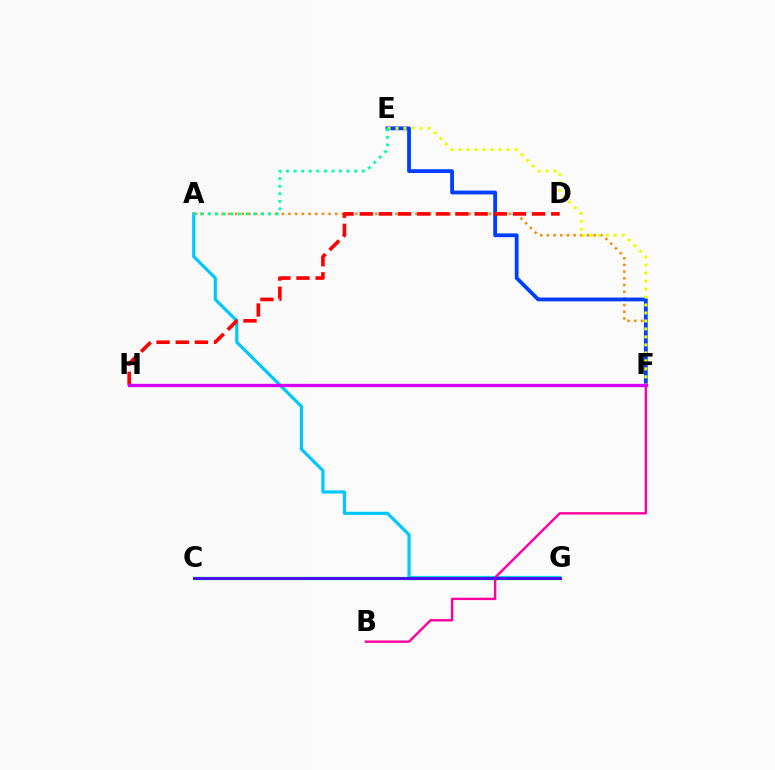{('A', 'F'): [{'color': '#ff8800', 'line_style': 'dotted', 'thickness': 1.82}], ('E', 'F'): [{'color': '#003fff', 'line_style': 'solid', 'thickness': 2.73}, {'color': '#eeff00', 'line_style': 'dotted', 'thickness': 2.17}], ('A', 'G'): [{'color': '#00c7ff', 'line_style': 'solid', 'thickness': 2.29}], ('C', 'G'): [{'color': '#66ff00', 'line_style': 'dotted', 'thickness': 2.04}, {'color': '#00ff27', 'line_style': 'solid', 'thickness': 2.41}, {'color': '#4f00ff', 'line_style': 'solid', 'thickness': 2.02}], ('B', 'F'): [{'color': '#ff00a0', 'line_style': 'solid', 'thickness': 1.72}], ('D', 'H'): [{'color': '#ff0000', 'line_style': 'dashed', 'thickness': 2.6}], ('A', 'E'): [{'color': '#00ffaf', 'line_style': 'dotted', 'thickness': 2.06}], ('F', 'H'): [{'color': '#d600ff', 'line_style': 'solid', 'thickness': 2.4}]}